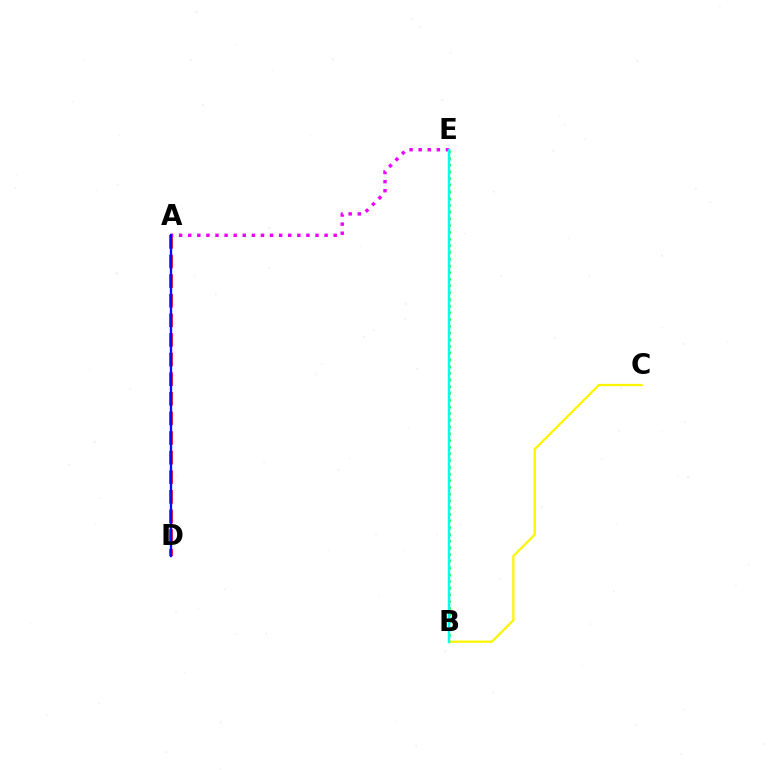{('B', 'E'): [{'color': '#08ff00', 'line_style': 'dotted', 'thickness': 1.82}, {'color': '#00fff6', 'line_style': 'solid', 'thickness': 1.77}], ('A', 'D'): [{'color': '#ff0000', 'line_style': 'dashed', 'thickness': 2.66}, {'color': '#0010ff', 'line_style': 'solid', 'thickness': 1.68}], ('B', 'C'): [{'color': '#fcf500', 'line_style': 'solid', 'thickness': 1.62}], ('A', 'E'): [{'color': '#ee00ff', 'line_style': 'dotted', 'thickness': 2.47}]}